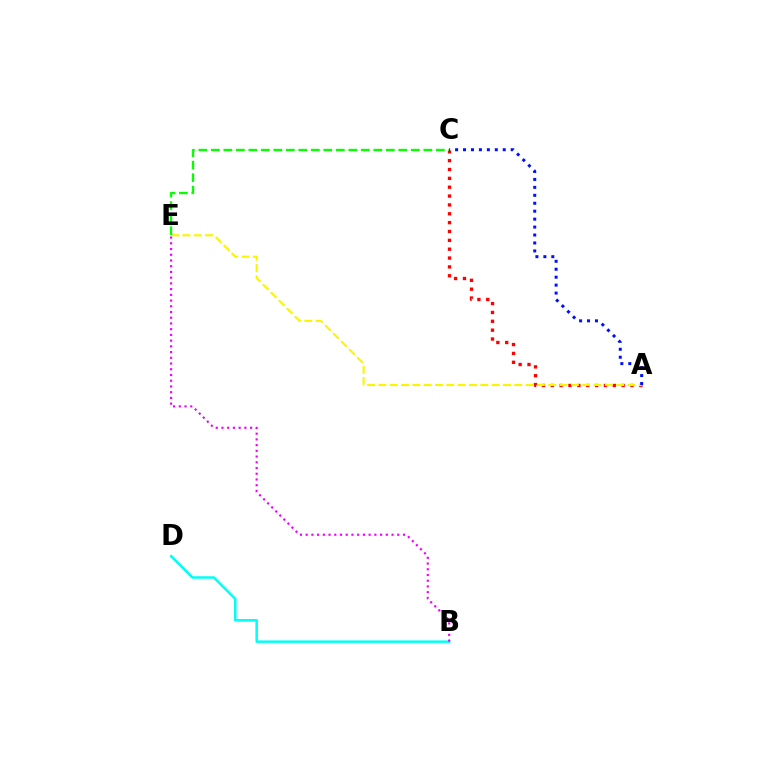{('A', 'C'): [{'color': '#ff0000', 'line_style': 'dotted', 'thickness': 2.41}, {'color': '#0010ff', 'line_style': 'dotted', 'thickness': 2.16}], ('A', 'E'): [{'color': '#fcf500', 'line_style': 'dashed', 'thickness': 1.54}], ('B', 'D'): [{'color': '#00fff6', 'line_style': 'solid', 'thickness': 1.79}], ('B', 'E'): [{'color': '#ee00ff', 'line_style': 'dotted', 'thickness': 1.56}], ('C', 'E'): [{'color': '#08ff00', 'line_style': 'dashed', 'thickness': 1.7}]}